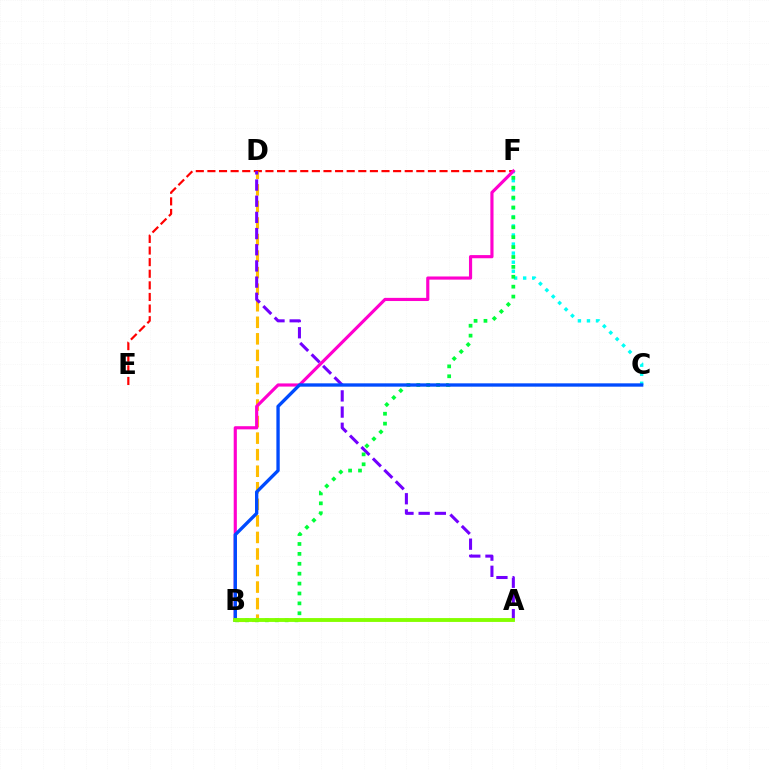{('E', 'F'): [{'color': '#ff0000', 'line_style': 'dashed', 'thickness': 1.58}], ('C', 'F'): [{'color': '#00fff6', 'line_style': 'dotted', 'thickness': 2.46}], ('B', 'D'): [{'color': '#ffbd00', 'line_style': 'dashed', 'thickness': 2.25}], ('B', 'F'): [{'color': '#ff00cf', 'line_style': 'solid', 'thickness': 2.27}, {'color': '#00ff39', 'line_style': 'dotted', 'thickness': 2.69}], ('A', 'D'): [{'color': '#7200ff', 'line_style': 'dashed', 'thickness': 2.2}], ('B', 'C'): [{'color': '#004bff', 'line_style': 'solid', 'thickness': 2.4}], ('A', 'B'): [{'color': '#84ff00', 'line_style': 'solid', 'thickness': 2.79}]}